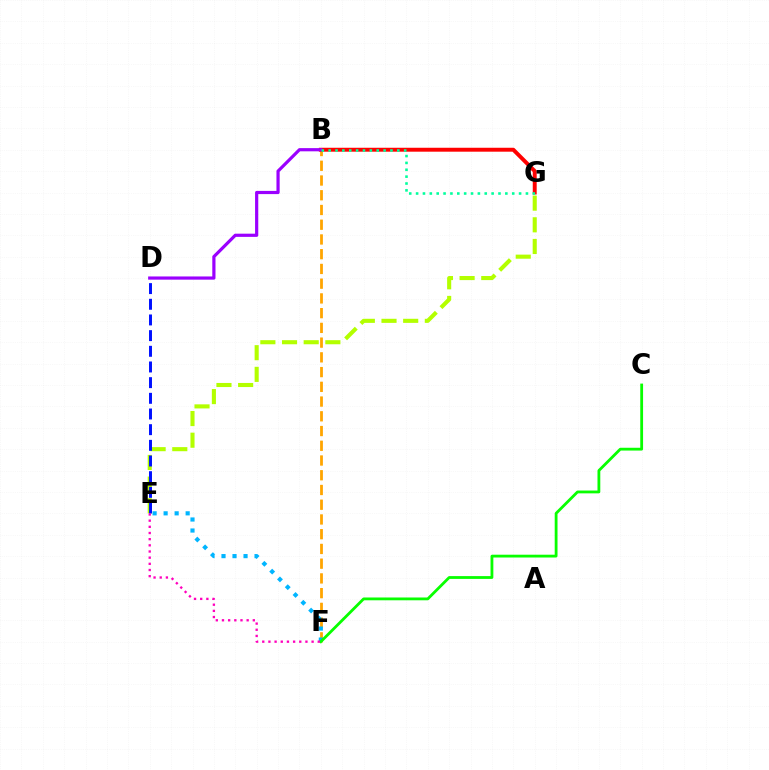{('E', 'G'): [{'color': '#b3ff00', 'line_style': 'dashed', 'thickness': 2.94}], ('B', 'F'): [{'color': '#ffa500', 'line_style': 'dashed', 'thickness': 2.0}], ('D', 'E'): [{'color': '#0010ff', 'line_style': 'dashed', 'thickness': 2.13}], ('B', 'G'): [{'color': '#ff0000', 'line_style': 'solid', 'thickness': 2.83}, {'color': '#00ff9d', 'line_style': 'dotted', 'thickness': 1.87}], ('B', 'D'): [{'color': '#9b00ff', 'line_style': 'solid', 'thickness': 2.3}], ('E', 'F'): [{'color': '#00b5ff', 'line_style': 'dotted', 'thickness': 2.99}, {'color': '#ff00bd', 'line_style': 'dotted', 'thickness': 1.68}], ('C', 'F'): [{'color': '#08ff00', 'line_style': 'solid', 'thickness': 2.02}]}